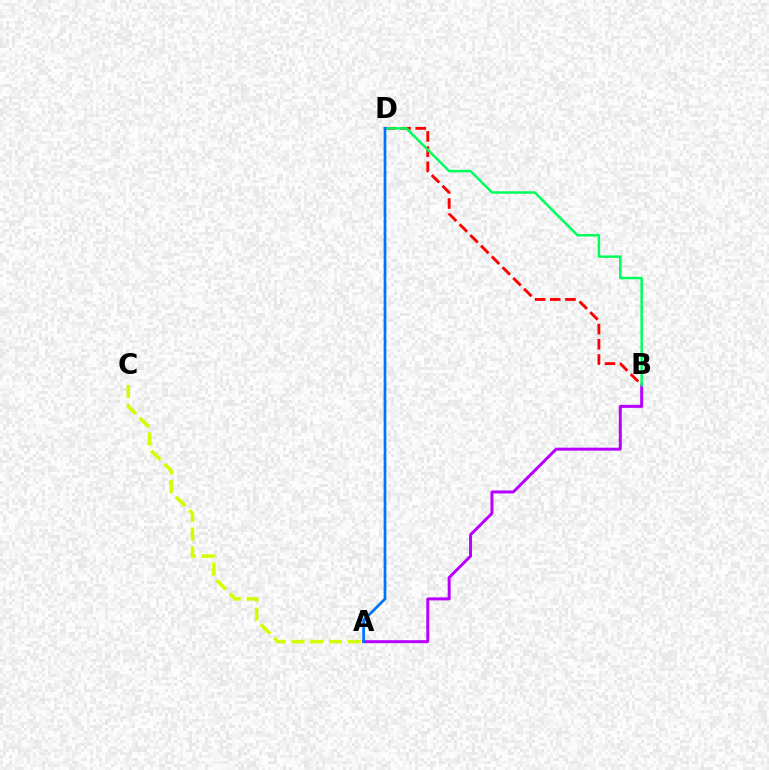{('A', 'B'): [{'color': '#b900ff', 'line_style': 'solid', 'thickness': 2.14}], ('B', 'D'): [{'color': '#ff0000', 'line_style': 'dashed', 'thickness': 2.06}, {'color': '#00ff5c', 'line_style': 'solid', 'thickness': 1.8}], ('A', 'C'): [{'color': '#d1ff00', 'line_style': 'dashed', 'thickness': 2.55}], ('A', 'D'): [{'color': '#0074ff', 'line_style': 'solid', 'thickness': 1.96}]}